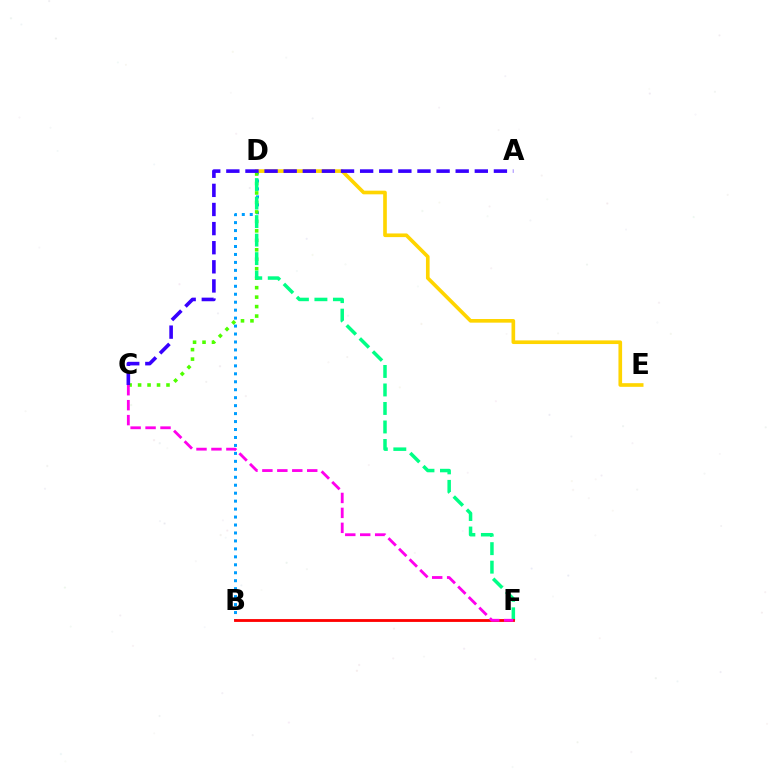{('B', 'D'): [{'color': '#009eff', 'line_style': 'dotted', 'thickness': 2.16}], ('C', 'D'): [{'color': '#4fff00', 'line_style': 'dotted', 'thickness': 2.57}], ('D', 'E'): [{'color': '#ffd500', 'line_style': 'solid', 'thickness': 2.63}], ('D', 'F'): [{'color': '#00ff86', 'line_style': 'dashed', 'thickness': 2.51}], ('B', 'F'): [{'color': '#ff0000', 'line_style': 'solid', 'thickness': 2.03}], ('C', 'F'): [{'color': '#ff00ed', 'line_style': 'dashed', 'thickness': 2.03}], ('A', 'C'): [{'color': '#3700ff', 'line_style': 'dashed', 'thickness': 2.6}]}